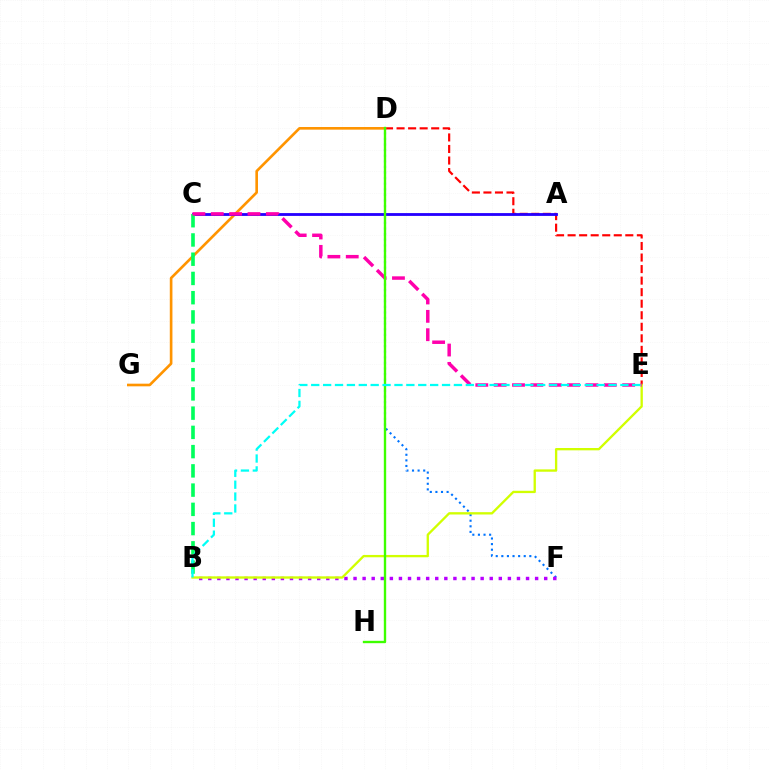{('D', 'E'): [{'color': '#ff0000', 'line_style': 'dashed', 'thickness': 1.57}], ('D', 'F'): [{'color': '#0074ff', 'line_style': 'dotted', 'thickness': 1.52}], ('B', 'F'): [{'color': '#b900ff', 'line_style': 'dotted', 'thickness': 2.47}], ('D', 'G'): [{'color': '#ff9400', 'line_style': 'solid', 'thickness': 1.9}], ('B', 'E'): [{'color': '#d1ff00', 'line_style': 'solid', 'thickness': 1.68}, {'color': '#00fff6', 'line_style': 'dashed', 'thickness': 1.62}], ('A', 'C'): [{'color': '#2500ff', 'line_style': 'solid', 'thickness': 2.03}], ('B', 'C'): [{'color': '#00ff5c', 'line_style': 'dashed', 'thickness': 2.61}], ('C', 'E'): [{'color': '#ff00ac', 'line_style': 'dashed', 'thickness': 2.49}], ('D', 'H'): [{'color': '#3dff00', 'line_style': 'solid', 'thickness': 1.71}]}